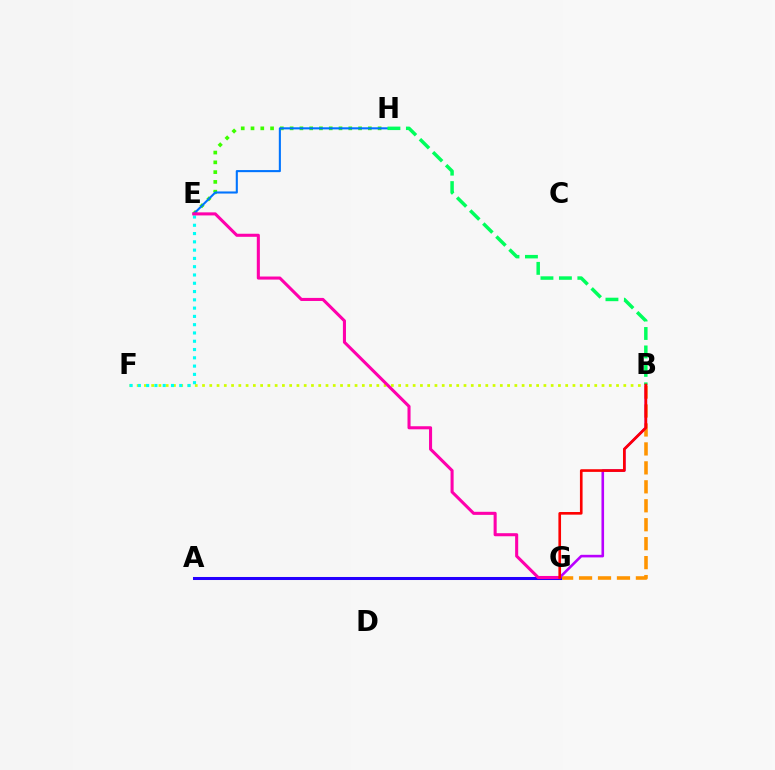{('E', 'H'): [{'color': '#3dff00', 'line_style': 'dotted', 'thickness': 2.66}, {'color': '#0074ff', 'line_style': 'solid', 'thickness': 1.51}], ('B', 'G'): [{'color': '#ff9400', 'line_style': 'dashed', 'thickness': 2.57}, {'color': '#b900ff', 'line_style': 'solid', 'thickness': 1.87}, {'color': '#ff0000', 'line_style': 'solid', 'thickness': 1.9}], ('A', 'G'): [{'color': '#2500ff', 'line_style': 'solid', 'thickness': 2.18}], ('B', 'F'): [{'color': '#d1ff00', 'line_style': 'dotted', 'thickness': 1.97}], ('B', 'H'): [{'color': '#00ff5c', 'line_style': 'dashed', 'thickness': 2.51}], ('E', 'F'): [{'color': '#00fff6', 'line_style': 'dotted', 'thickness': 2.25}], ('E', 'G'): [{'color': '#ff00ac', 'line_style': 'solid', 'thickness': 2.21}]}